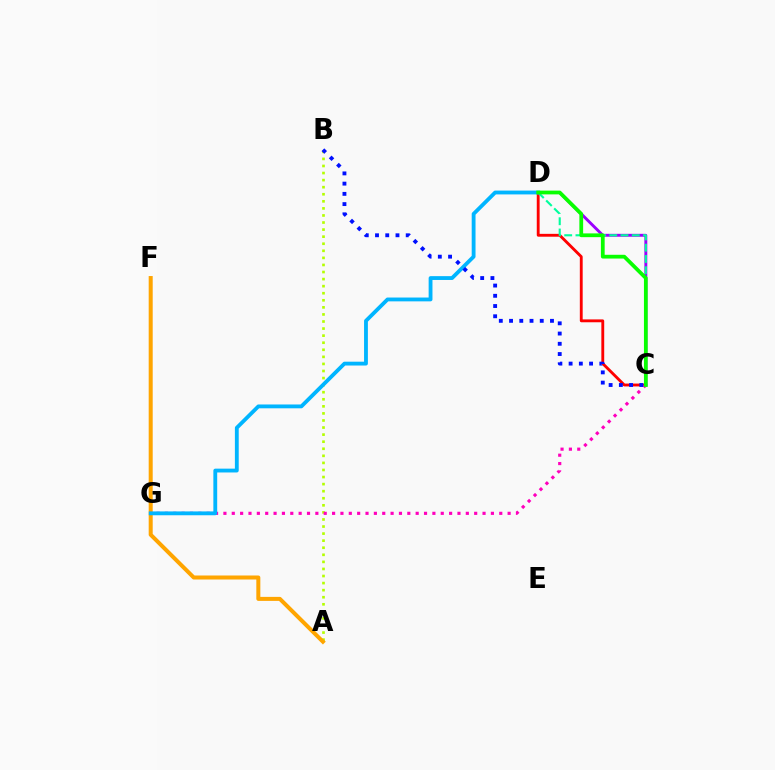{('A', 'B'): [{'color': '#b3ff00', 'line_style': 'dotted', 'thickness': 1.92}], ('A', 'F'): [{'color': '#ffa500', 'line_style': 'solid', 'thickness': 2.89}], ('C', 'D'): [{'color': '#ff0000', 'line_style': 'solid', 'thickness': 2.06}, {'color': '#9b00ff', 'line_style': 'solid', 'thickness': 2.09}, {'color': '#00ff9d', 'line_style': 'dashed', 'thickness': 1.53}, {'color': '#08ff00', 'line_style': 'solid', 'thickness': 2.71}], ('C', 'G'): [{'color': '#ff00bd', 'line_style': 'dotted', 'thickness': 2.27}], ('D', 'G'): [{'color': '#00b5ff', 'line_style': 'solid', 'thickness': 2.76}], ('B', 'C'): [{'color': '#0010ff', 'line_style': 'dotted', 'thickness': 2.78}]}